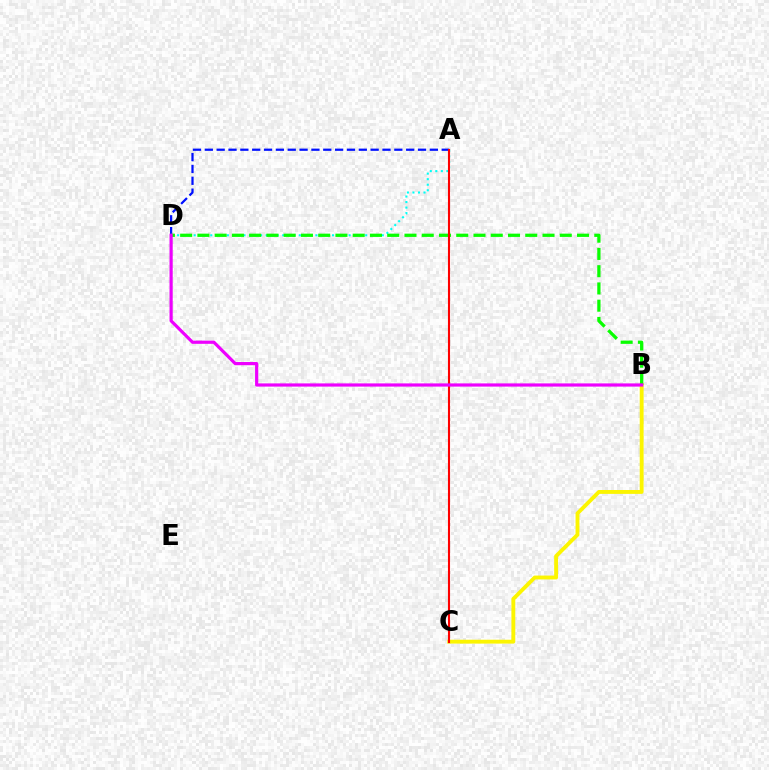{('A', 'D'): [{'color': '#00fff6', 'line_style': 'dotted', 'thickness': 1.5}, {'color': '#0010ff', 'line_style': 'dashed', 'thickness': 1.61}], ('B', 'C'): [{'color': '#fcf500', 'line_style': 'solid', 'thickness': 2.79}], ('B', 'D'): [{'color': '#08ff00', 'line_style': 'dashed', 'thickness': 2.34}, {'color': '#ee00ff', 'line_style': 'solid', 'thickness': 2.3}], ('A', 'C'): [{'color': '#ff0000', 'line_style': 'solid', 'thickness': 1.51}]}